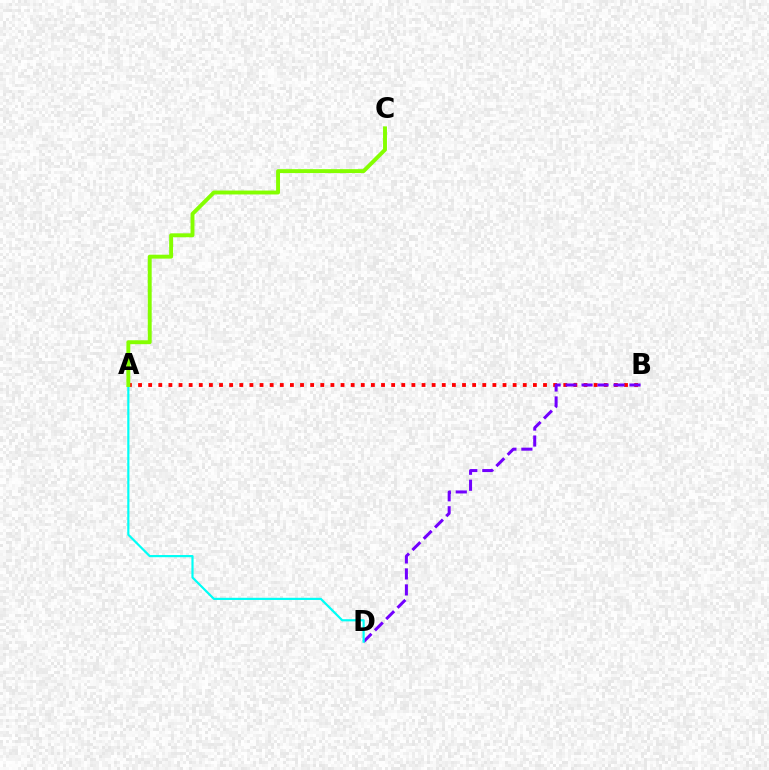{('A', 'B'): [{'color': '#ff0000', 'line_style': 'dotted', 'thickness': 2.75}], ('B', 'D'): [{'color': '#7200ff', 'line_style': 'dashed', 'thickness': 2.17}], ('A', 'D'): [{'color': '#00fff6', 'line_style': 'solid', 'thickness': 1.57}], ('A', 'C'): [{'color': '#84ff00', 'line_style': 'solid', 'thickness': 2.82}]}